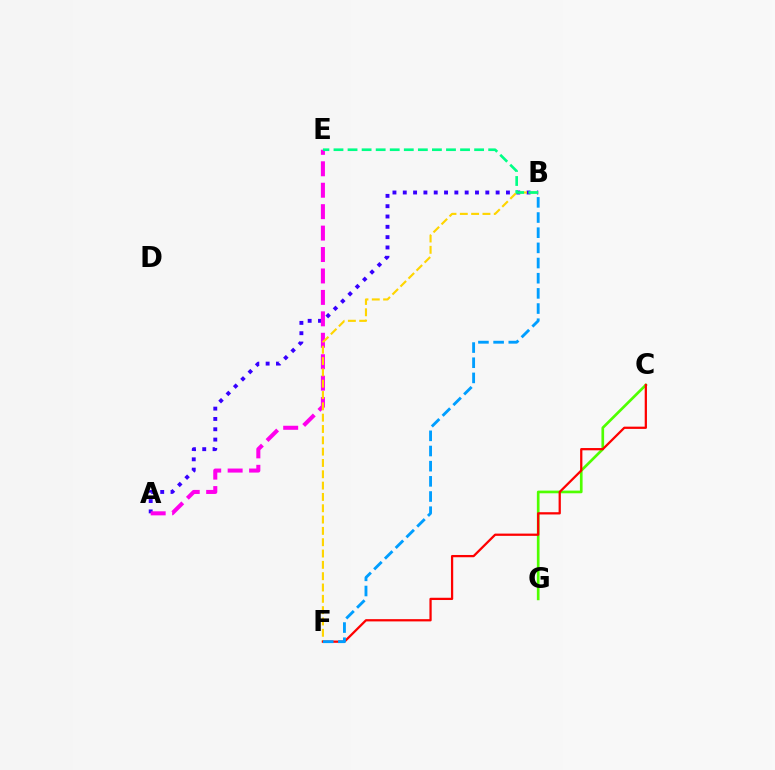{('A', 'B'): [{'color': '#3700ff', 'line_style': 'dotted', 'thickness': 2.8}], ('A', 'E'): [{'color': '#ff00ed', 'line_style': 'dashed', 'thickness': 2.91}], ('B', 'F'): [{'color': '#ffd500', 'line_style': 'dashed', 'thickness': 1.54}, {'color': '#009eff', 'line_style': 'dashed', 'thickness': 2.06}], ('C', 'G'): [{'color': '#4fff00', 'line_style': 'solid', 'thickness': 1.92}], ('B', 'E'): [{'color': '#00ff86', 'line_style': 'dashed', 'thickness': 1.91}], ('C', 'F'): [{'color': '#ff0000', 'line_style': 'solid', 'thickness': 1.63}]}